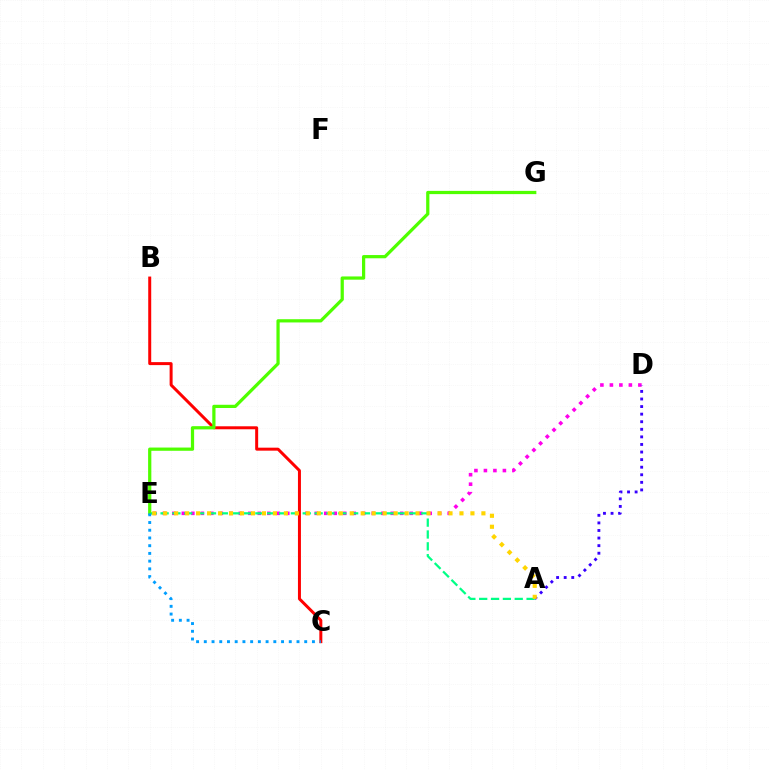{('D', 'E'): [{'color': '#ff00ed', 'line_style': 'dotted', 'thickness': 2.58}], ('A', 'D'): [{'color': '#3700ff', 'line_style': 'dotted', 'thickness': 2.06}], ('A', 'E'): [{'color': '#00ff86', 'line_style': 'dashed', 'thickness': 1.61}, {'color': '#ffd500', 'line_style': 'dotted', 'thickness': 2.98}], ('B', 'C'): [{'color': '#ff0000', 'line_style': 'solid', 'thickness': 2.15}], ('E', 'G'): [{'color': '#4fff00', 'line_style': 'solid', 'thickness': 2.33}], ('C', 'E'): [{'color': '#009eff', 'line_style': 'dotted', 'thickness': 2.1}]}